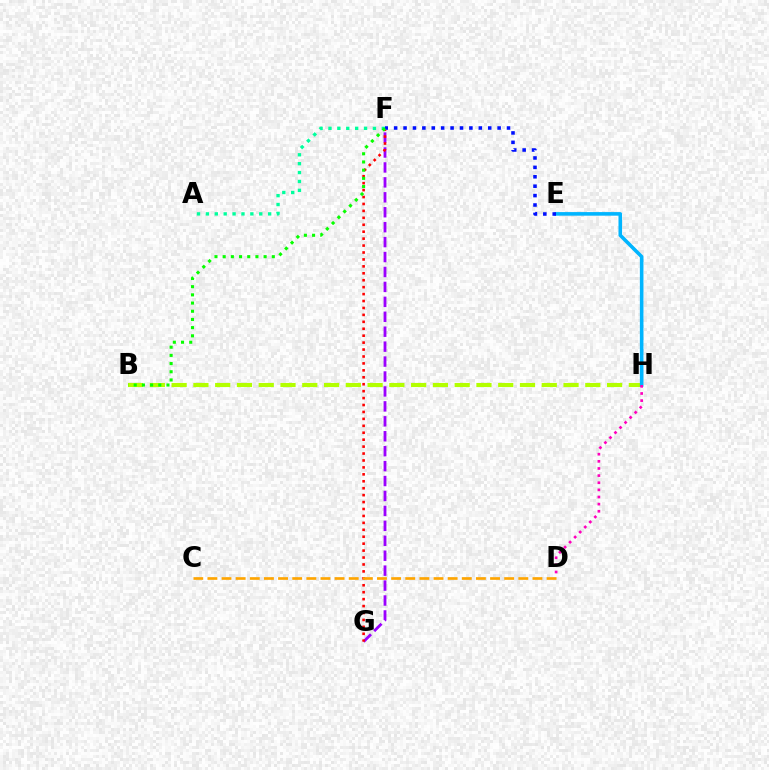{('F', 'G'): [{'color': '#9b00ff', 'line_style': 'dashed', 'thickness': 2.03}, {'color': '#ff0000', 'line_style': 'dotted', 'thickness': 1.88}], ('B', 'H'): [{'color': '#b3ff00', 'line_style': 'dashed', 'thickness': 2.96}], ('E', 'H'): [{'color': '#00b5ff', 'line_style': 'solid', 'thickness': 2.58}], ('C', 'D'): [{'color': '#ffa500', 'line_style': 'dashed', 'thickness': 1.92}], ('E', 'F'): [{'color': '#0010ff', 'line_style': 'dotted', 'thickness': 2.56}], ('A', 'F'): [{'color': '#00ff9d', 'line_style': 'dotted', 'thickness': 2.42}], ('B', 'F'): [{'color': '#08ff00', 'line_style': 'dotted', 'thickness': 2.23}], ('D', 'H'): [{'color': '#ff00bd', 'line_style': 'dotted', 'thickness': 1.94}]}